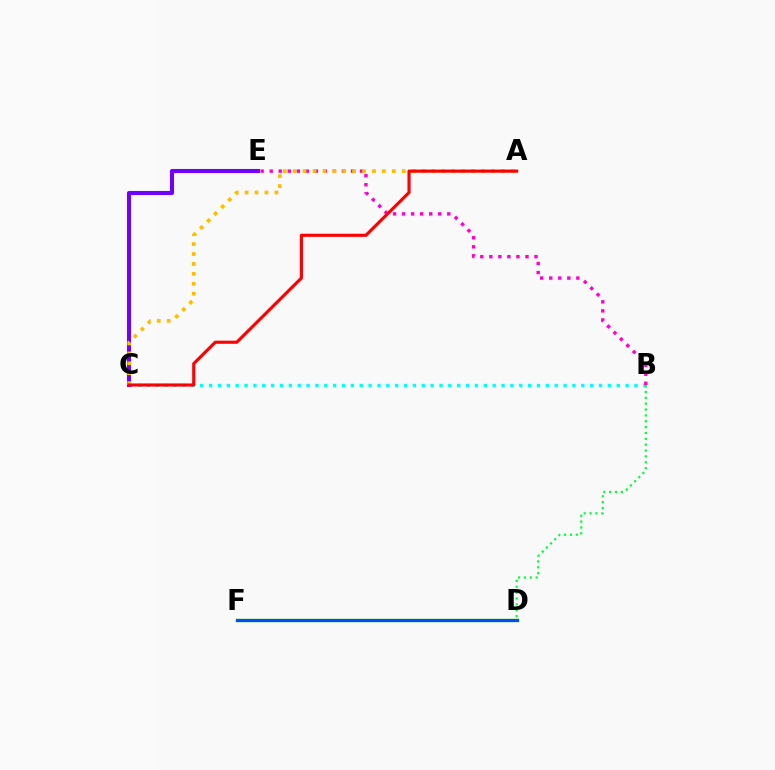{('D', 'F'): [{'color': '#84ff00', 'line_style': 'solid', 'thickness': 2.47}, {'color': '#004bff', 'line_style': 'solid', 'thickness': 2.3}], ('B', 'C'): [{'color': '#00fff6', 'line_style': 'dotted', 'thickness': 2.41}], ('B', 'E'): [{'color': '#ff00cf', 'line_style': 'dotted', 'thickness': 2.45}], ('B', 'D'): [{'color': '#00ff39', 'line_style': 'dotted', 'thickness': 1.59}], ('C', 'E'): [{'color': '#7200ff', 'line_style': 'solid', 'thickness': 2.94}], ('A', 'C'): [{'color': '#ffbd00', 'line_style': 'dotted', 'thickness': 2.69}, {'color': '#ff0000', 'line_style': 'solid', 'thickness': 2.25}]}